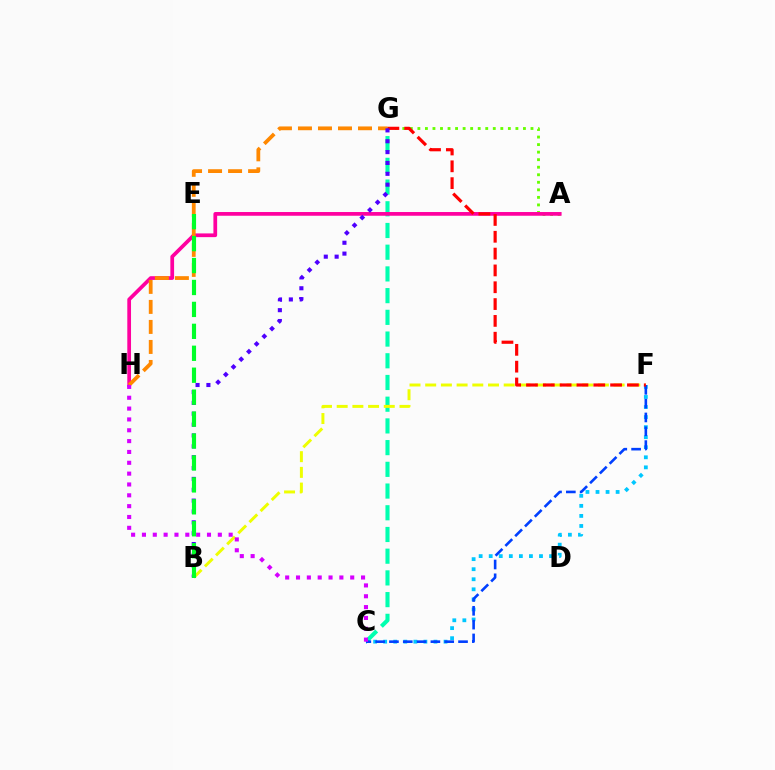{('C', 'F'): [{'color': '#00c7ff', 'line_style': 'dotted', 'thickness': 2.73}, {'color': '#003fff', 'line_style': 'dashed', 'thickness': 1.88}], ('A', 'G'): [{'color': '#66ff00', 'line_style': 'dotted', 'thickness': 2.05}], ('C', 'G'): [{'color': '#00ffaf', 'line_style': 'dashed', 'thickness': 2.95}], ('B', 'F'): [{'color': '#eeff00', 'line_style': 'dashed', 'thickness': 2.13}], ('A', 'H'): [{'color': '#ff00a0', 'line_style': 'solid', 'thickness': 2.68}], ('G', 'H'): [{'color': '#ff8800', 'line_style': 'dashed', 'thickness': 2.72}], ('F', 'G'): [{'color': '#ff0000', 'line_style': 'dashed', 'thickness': 2.29}], ('B', 'G'): [{'color': '#4f00ff', 'line_style': 'dotted', 'thickness': 2.95}], ('C', 'H'): [{'color': '#d600ff', 'line_style': 'dotted', 'thickness': 2.95}], ('B', 'E'): [{'color': '#00ff27', 'line_style': 'dashed', 'thickness': 2.98}]}